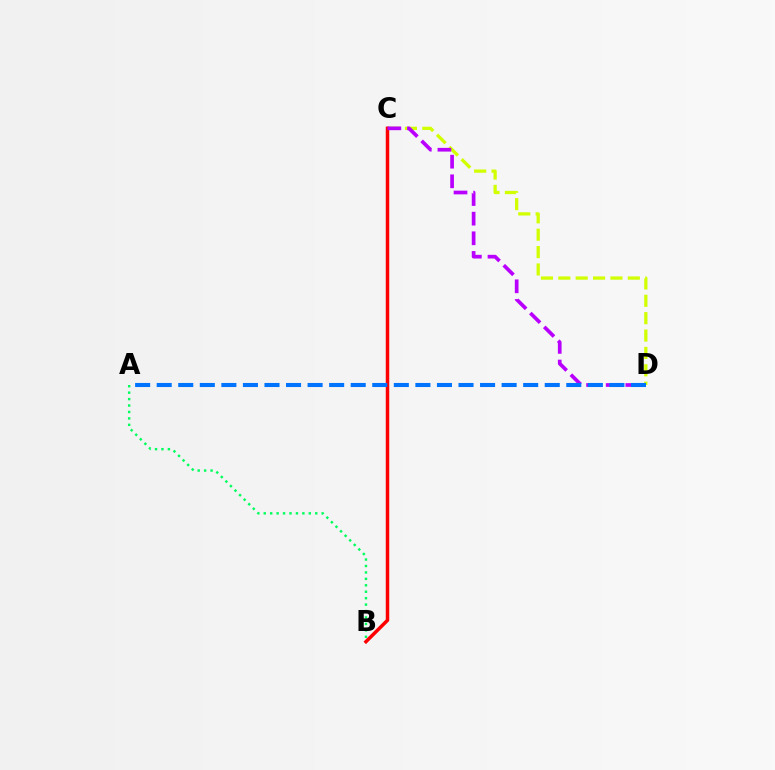{('A', 'B'): [{'color': '#00ff5c', 'line_style': 'dotted', 'thickness': 1.75}], ('C', 'D'): [{'color': '#d1ff00', 'line_style': 'dashed', 'thickness': 2.36}, {'color': '#b900ff', 'line_style': 'dashed', 'thickness': 2.67}], ('B', 'C'): [{'color': '#ff0000', 'line_style': 'solid', 'thickness': 2.5}], ('A', 'D'): [{'color': '#0074ff', 'line_style': 'dashed', 'thickness': 2.93}]}